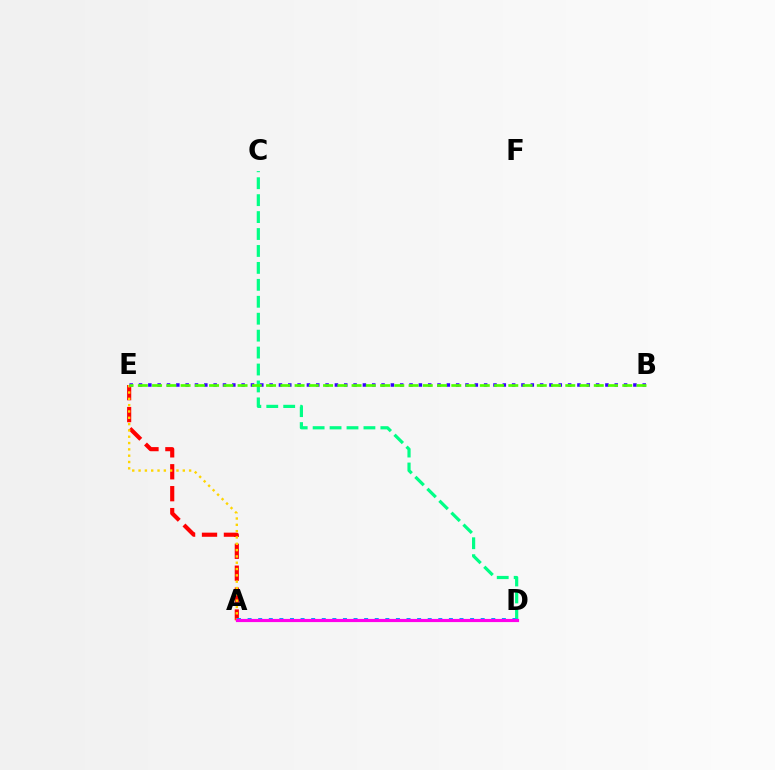{('A', 'E'): [{'color': '#ff0000', 'line_style': 'dashed', 'thickness': 2.98}, {'color': '#ffd500', 'line_style': 'dotted', 'thickness': 1.72}], ('C', 'D'): [{'color': '#00ff86', 'line_style': 'dashed', 'thickness': 2.3}], ('B', 'E'): [{'color': '#3700ff', 'line_style': 'dotted', 'thickness': 2.53}, {'color': '#4fff00', 'line_style': 'dashed', 'thickness': 1.94}], ('A', 'D'): [{'color': '#009eff', 'line_style': 'dotted', 'thickness': 2.88}, {'color': '#ff00ed', 'line_style': 'solid', 'thickness': 2.28}]}